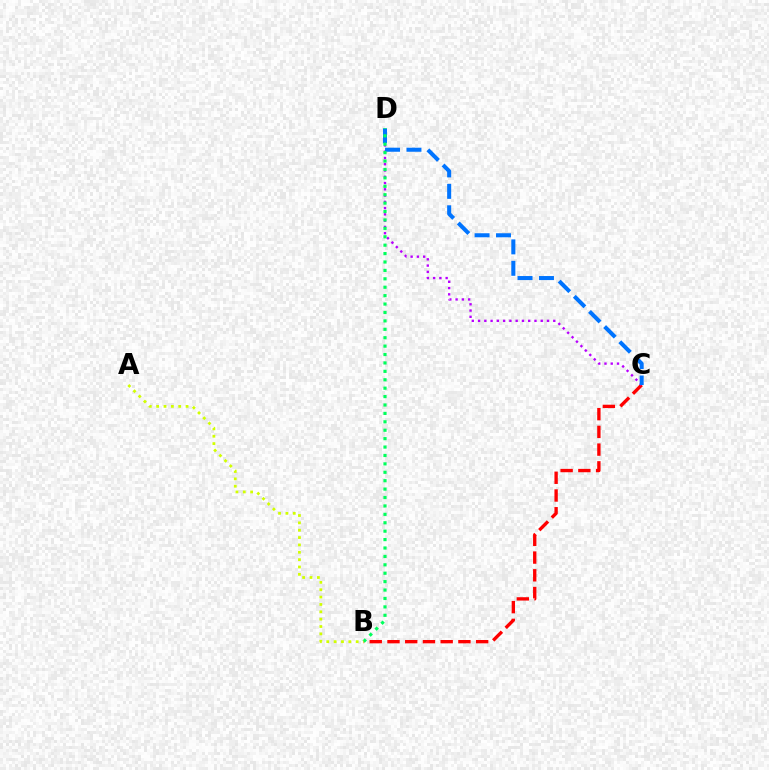{('B', 'C'): [{'color': '#ff0000', 'line_style': 'dashed', 'thickness': 2.41}], ('C', 'D'): [{'color': '#b900ff', 'line_style': 'dotted', 'thickness': 1.7}, {'color': '#0074ff', 'line_style': 'dashed', 'thickness': 2.91}], ('B', 'D'): [{'color': '#00ff5c', 'line_style': 'dotted', 'thickness': 2.29}], ('A', 'B'): [{'color': '#d1ff00', 'line_style': 'dotted', 'thickness': 2.0}]}